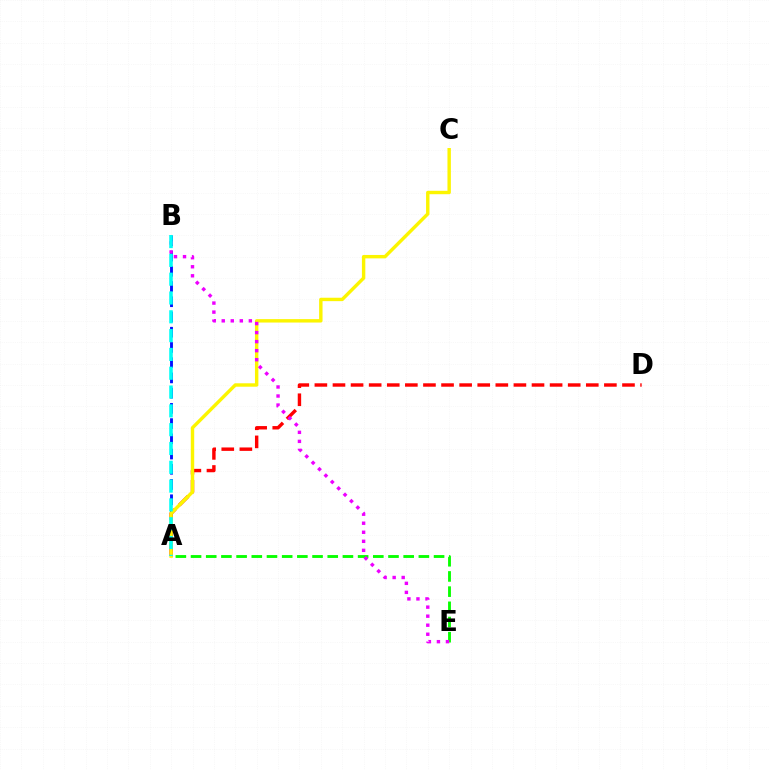{('A', 'B'): [{'color': '#0010ff', 'line_style': 'dashed', 'thickness': 2.07}, {'color': '#00fff6', 'line_style': 'dashed', 'thickness': 2.56}], ('A', 'D'): [{'color': '#ff0000', 'line_style': 'dashed', 'thickness': 2.46}], ('A', 'E'): [{'color': '#08ff00', 'line_style': 'dashed', 'thickness': 2.06}], ('A', 'C'): [{'color': '#fcf500', 'line_style': 'solid', 'thickness': 2.46}], ('B', 'E'): [{'color': '#ee00ff', 'line_style': 'dotted', 'thickness': 2.46}]}